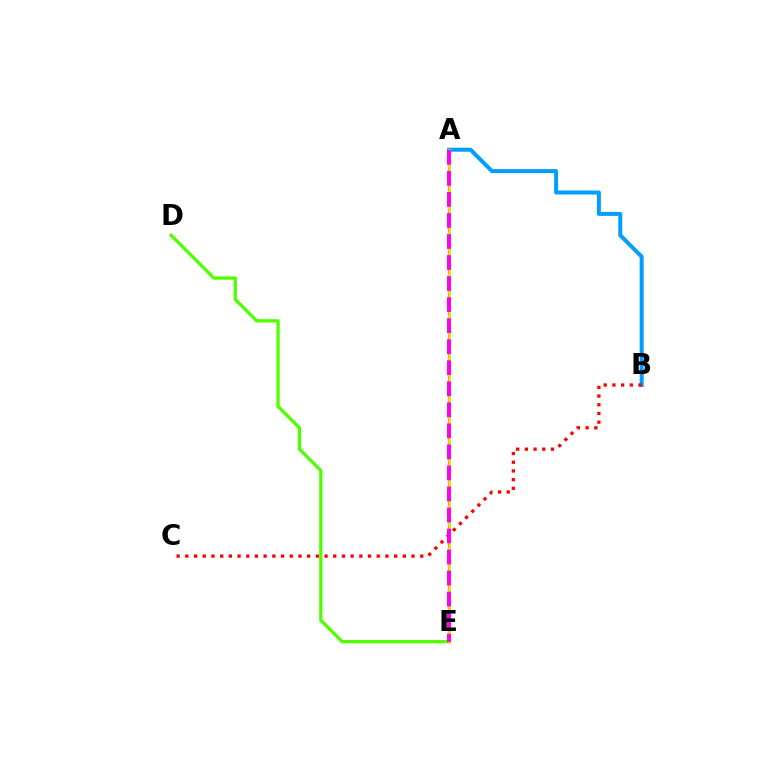{('A', 'E'): [{'color': '#3700ff', 'line_style': 'solid', 'thickness': 1.55}, {'color': '#00ff86', 'line_style': 'dotted', 'thickness': 2.26}, {'color': '#ffd500', 'line_style': 'solid', 'thickness': 1.89}, {'color': '#ff00ed', 'line_style': 'dashed', 'thickness': 2.86}], ('A', 'B'): [{'color': '#009eff', 'line_style': 'solid', 'thickness': 2.88}], ('D', 'E'): [{'color': '#4fff00', 'line_style': 'solid', 'thickness': 2.37}], ('B', 'C'): [{'color': '#ff0000', 'line_style': 'dotted', 'thickness': 2.36}]}